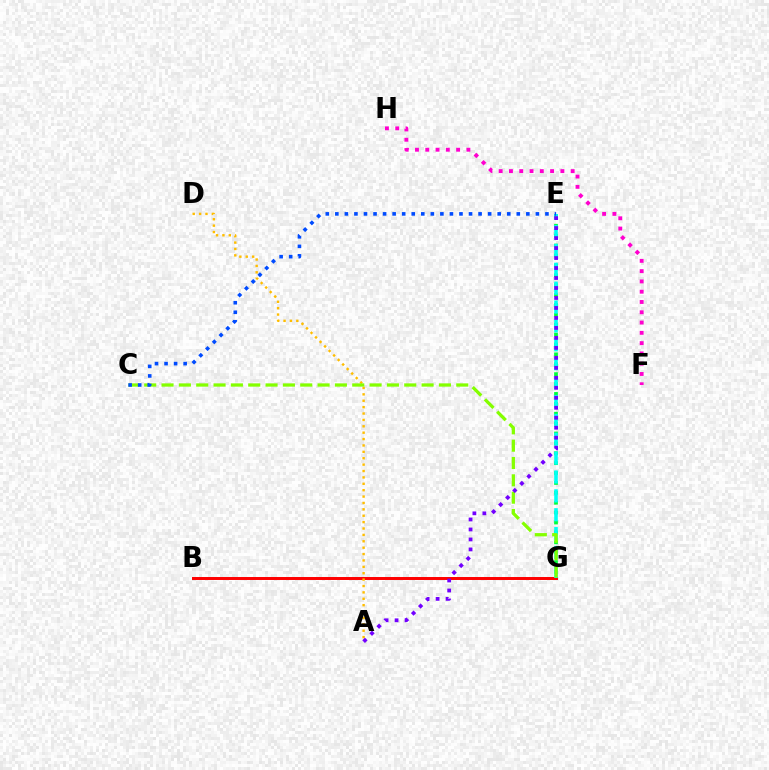{('F', 'H'): [{'color': '#ff00cf', 'line_style': 'dotted', 'thickness': 2.79}], ('E', 'G'): [{'color': '#00ff39', 'line_style': 'dotted', 'thickness': 2.69}, {'color': '#00fff6', 'line_style': 'dashed', 'thickness': 2.57}], ('B', 'G'): [{'color': '#ff0000', 'line_style': 'solid', 'thickness': 2.13}], ('A', 'D'): [{'color': '#ffbd00', 'line_style': 'dotted', 'thickness': 1.74}], ('C', 'G'): [{'color': '#84ff00', 'line_style': 'dashed', 'thickness': 2.36}], ('A', 'E'): [{'color': '#7200ff', 'line_style': 'dotted', 'thickness': 2.71}], ('C', 'E'): [{'color': '#004bff', 'line_style': 'dotted', 'thickness': 2.59}]}